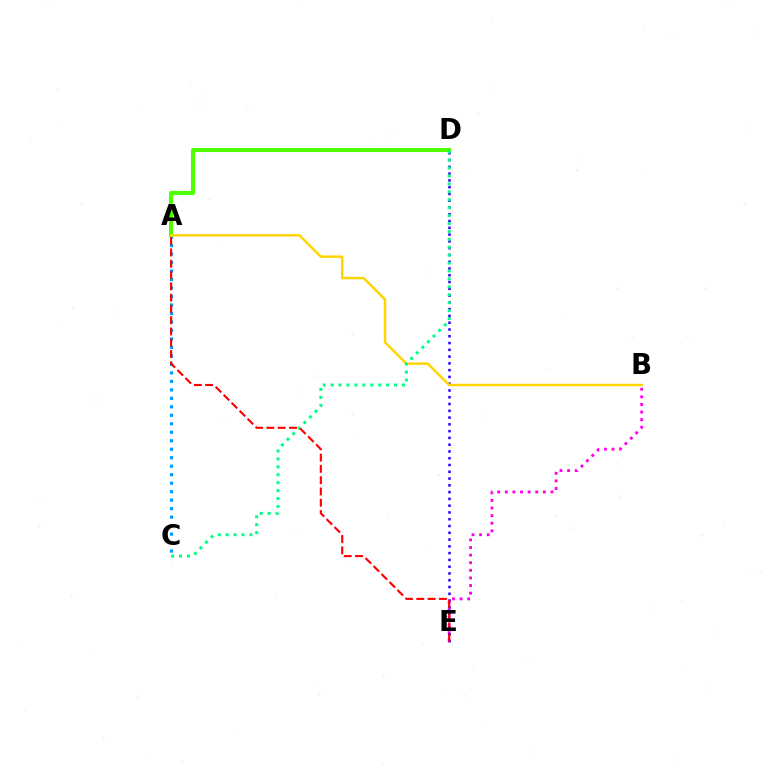{('A', 'C'): [{'color': '#009eff', 'line_style': 'dotted', 'thickness': 2.31}], ('B', 'E'): [{'color': '#ff00ed', 'line_style': 'dotted', 'thickness': 2.07}], ('A', 'D'): [{'color': '#4fff00', 'line_style': 'solid', 'thickness': 2.97}], ('D', 'E'): [{'color': '#3700ff', 'line_style': 'dotted', 'thickness': 1.84}], ('A', 'B'): [{'color': '#ffd500', 'line_style': 'solid', 'thickness': 1.77}], ('C', 'D'): [{'color': '#00ff86', 'line_style': 'dotted', 'thickness': 2.15}], ('A', 'E'): [{'color': '#ff0000', 'line_style': 'dashed', 'thickness': 1.53}]}